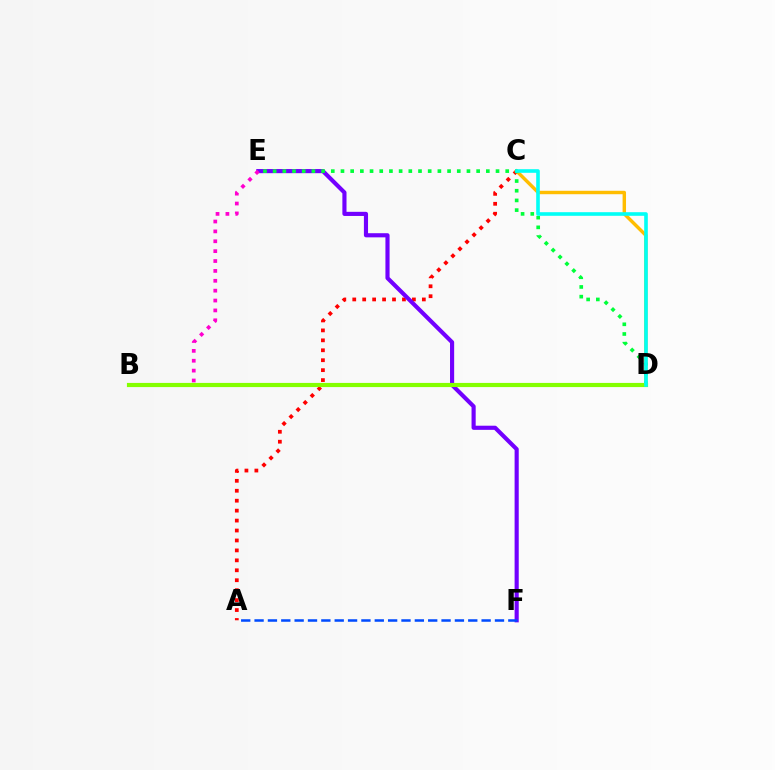{('A', 'C'): [{'color': '#ff0000', 'line_style': 'dotted', 'thickness': 2.7}], ('E', 'F'): [{'color': '#7200ff', 'line_style': 'solid', 'thickness': 2.98}], ('C', 'D'): [{'color': '#ffbd00', 'line_style': 'solid', 'thickness': 2.47}, {'color': '#00fff6', 'line_style': 'solid', 'thickness': 2.6}], ('B', 'E'): [{'color': '#ff00cf', 'line_style': 'dotted', 'thickness': 2.68}], ('D', 'E'): [{'color': '#00ff39', 'line_style': 'dotted', 'thickness': 2.63}], ('B', 'D'): [{'color': '#84ff00', 'line_style': 'solid', 'thickness': 2.99}], ('A', 'F'): [{'color': '#004bff', 'line_style': 'dashed', 'thickness': 1.81}]}